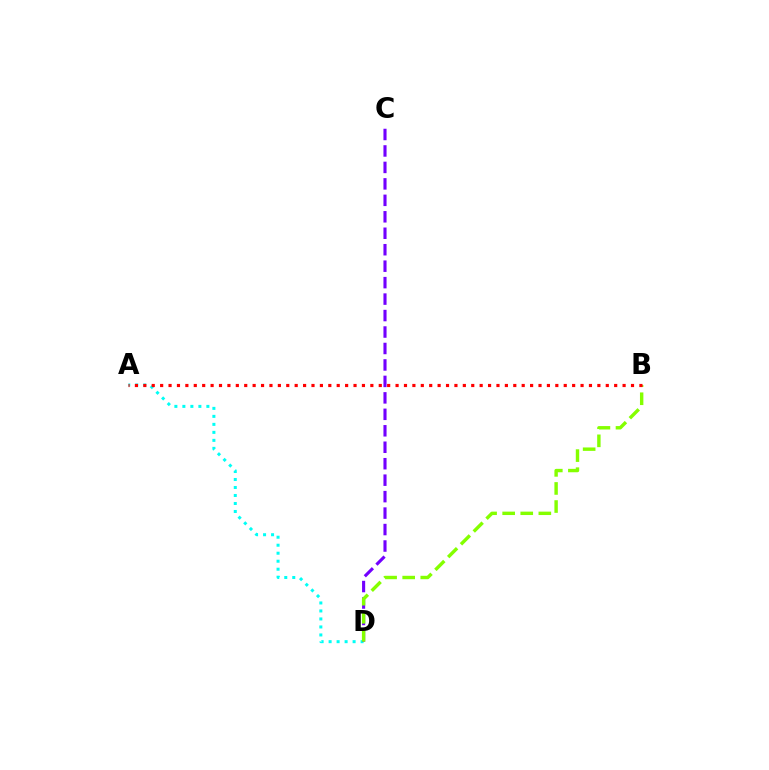{('A', 'D'): [{'color': '#00fff6', 'line_style': 'dotted', 'thickness': 2.17}], ('C', 'D'): [{'color': '#7200ff', 'line_style': 'dashed', 'thickness': 2.24}], ('B', 'D'): [{'color': '#84ff00', 'line_style': 'dashed', 'thickness': 2.46}], ('A', 'B'): [{'color': '#ff0000', 'line_style': 'dotted', 'thickness': 2.28}]}